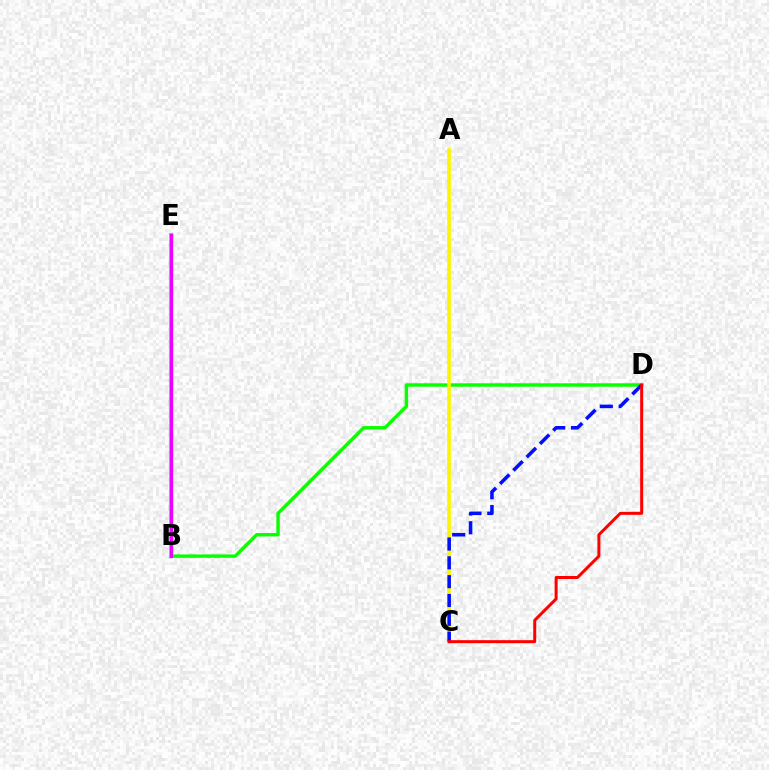{('B', 'D'): [{'color': '#08ff00', 'line_style': 'solid', 'thickness': 2.46}], ('B', 'E'): [{'color': '#00fff6', 'line_style': 'solid', 'thickness': 2.97}, {'color': '#ee00ff', 'line_style': 'solid', 'thickness': 2.35}], ('A', 'C'): [{'color': '#fcf500', 'line_style': 'solid', 'thickness': 2.64}], ('C', 'D'): [{'color': '#0010ff', 'line_style': 'dashed', 'thickness': 2.56}, {'color': '#ff0000', 'line_style': 'solid', 'thickness': 2.15}]}